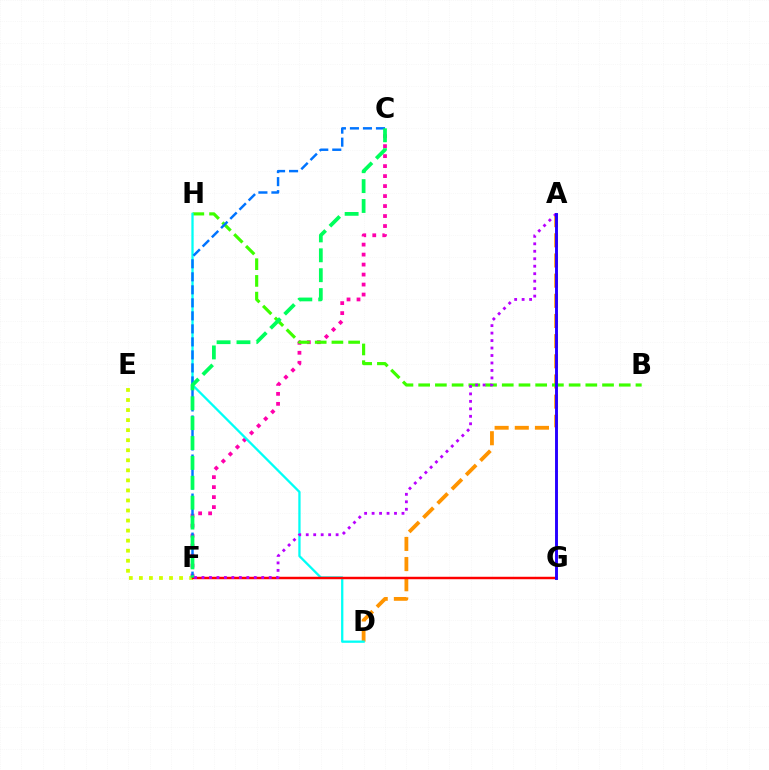{('A', 'D'): [{'color': '#ff9400', 'line_style': 'dashed', 'thickness': 2.74}], ('C', 'F'): [{'color': '#ff00ac', 'line_style': 'dotted', 'thickness': 2.71}, {'color': '#0074ff', 'line_style': 'dashed', 'thickness': 1.77}, {'color': '#00ff5c', 'line_style': 'dashed', 'thickness': 2.7}], ('B', 'H'): [{'color': '#3dff00', 'line_style': 'dashed', 'thickness': 2.27}], ('D', 'H'): [{'color': '#00fff6', 'line_style': 'solid', 'thickness': 1.65}], ('E', 'F'): [{'color': '#d1ff00', 'line_style': 'dotted', 'thickness': 2.73}], ('F', 'G'): [{'color': '#ff0000', 'line_style': 'solid', 'thickness': 1.76}], ('A', 'F'): [{'color': '#b900ff', 'line_style': 'dotted', 'thickness': 2.03}], ('A', 'G'): [{'color': '#2500ff', 'line_style': 'solid', 'thickness': 2.1}]}